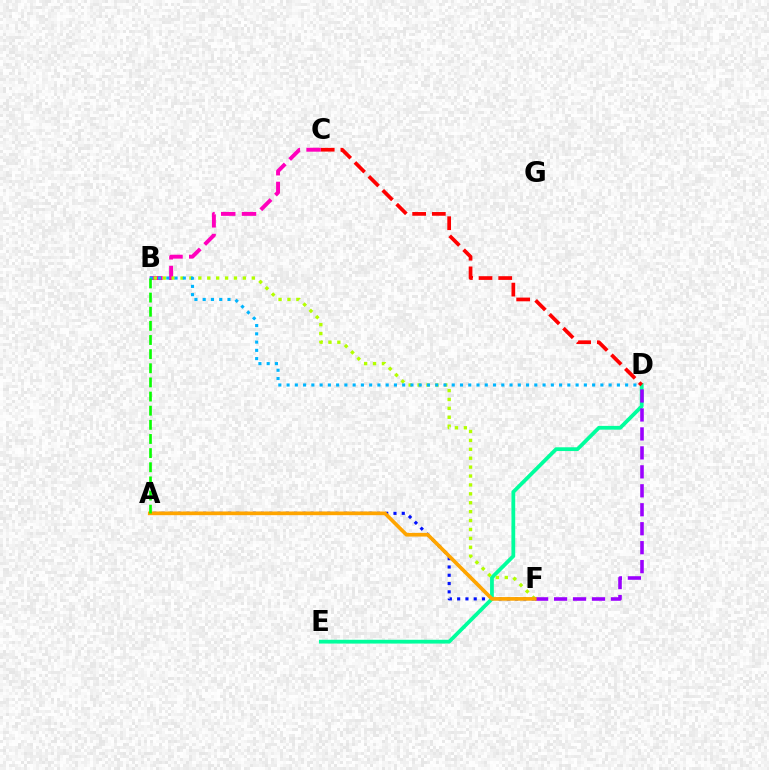{('A', 'F'): [{'color': '#0010ff', 'line_style': 'dotted', 'thickness': 2.25}, {'color': '#ffa500', 'line_style': 'solid', 'thickness': 2.65}], ('B', 'C'): [{'color': '#ff00bd', 'line_style': 'dashed', 'thickness': 2.82}], ('D', 'E'): [{'color': '#00ff9d', 'line_style': 'solid', 'thickness': 2.72}], ('C', 'D'): [{'color': '#ff0000', 'line_style': 'dashed', 'thickness': 2.67}], ('B', 'F'): [{'color': '#b3ff00', 'line_style': 'dotted', 'thickness': 2.42}], ('D', 'F'): [{'color': '#9b00ff', 'line_style': 'dashed', 'thickness': 2.58}], ('B', 'D'): [{'color': '#00b5ff', 'line_style': 'dotted', 'thickness': 2.24}], ('A', 'B'): [{'color': '#08ff00', 'line_style': 'dashed', 'thickness': 1.92}]}